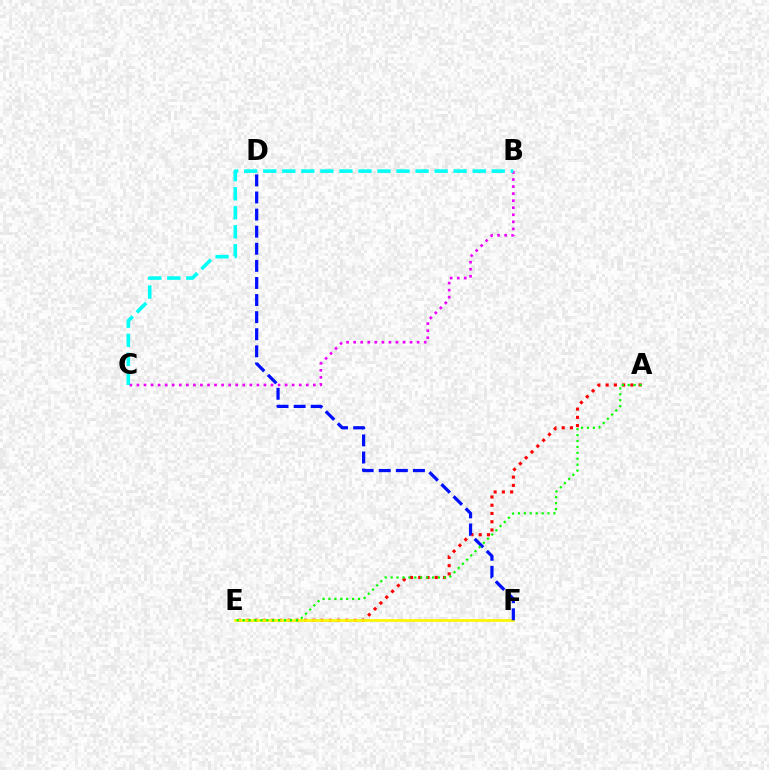{('A', 'E'): [{'color': '#ff0000', 'line_style': 'dotted', 'thickness': 2.24}, {'color': '#08ff00', 'line_style': 'dotted', 'thickness': 1.61}], ('B', 'C'): [{'color': '#ee00ff', 'line_style': 'dotted', 'thickness': 1.92}, {'color': '#00fff6', 'line_style': 'dashed', 'thickness': 2.59}], ('E', 'F'): [{'color': '#fcf500', 'line_style': 'solid', 'thickness': 1.94}], ('D', 'F'): [{'color': '#0010ff', 'line_style': 'dashed', 'thickness': 2.32}]}